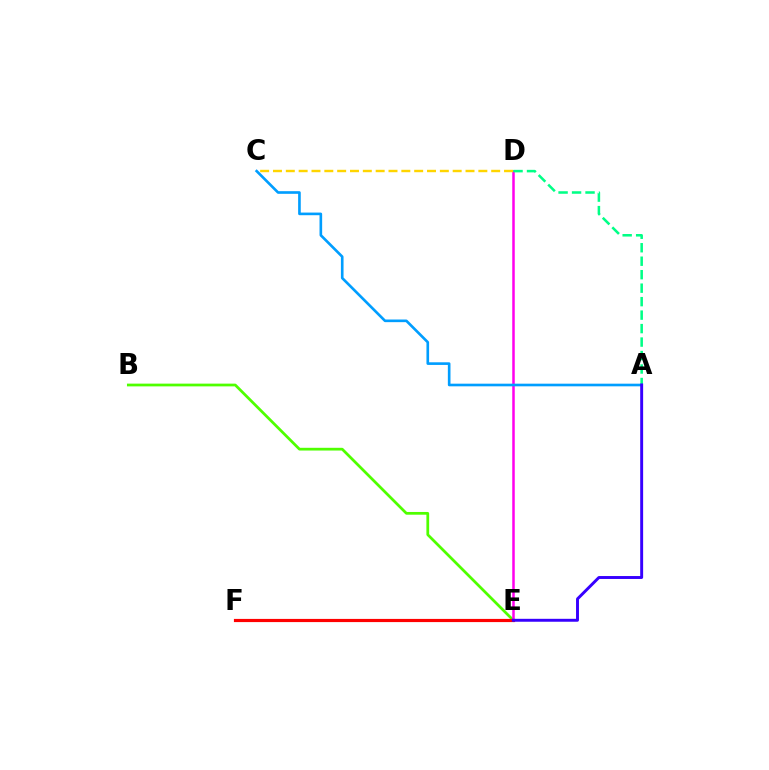{('B', 'E'): [{'color': '#4fff00', 'line_style': 'solid', 'thickness': 1.97}], ('D', 'E'): [{'color': '#ff00ed', 'line_style': 'solid', 'thickness': 1.8}], ('A', 'D'): [{'color': '#00ff86', 'line_style': 'dashed', 'thickness': 1.83}], ('C', 'D'): [{'color': '#ffd500', 'line_style': 'dashed', 'thickness': 1.74}], ('E', 'F'): [{'color': '#ff0000', 'line_style': 'solid', 'thickness': 2.29}], ('A', 'C'): [{'color': '#009eff', 'line_style': 'solid', 'thickness': 1.9}], ('A', 'E'): [{'color': '#3700ff', 'line_style': 'solid', 'thickness': 2.11}]}